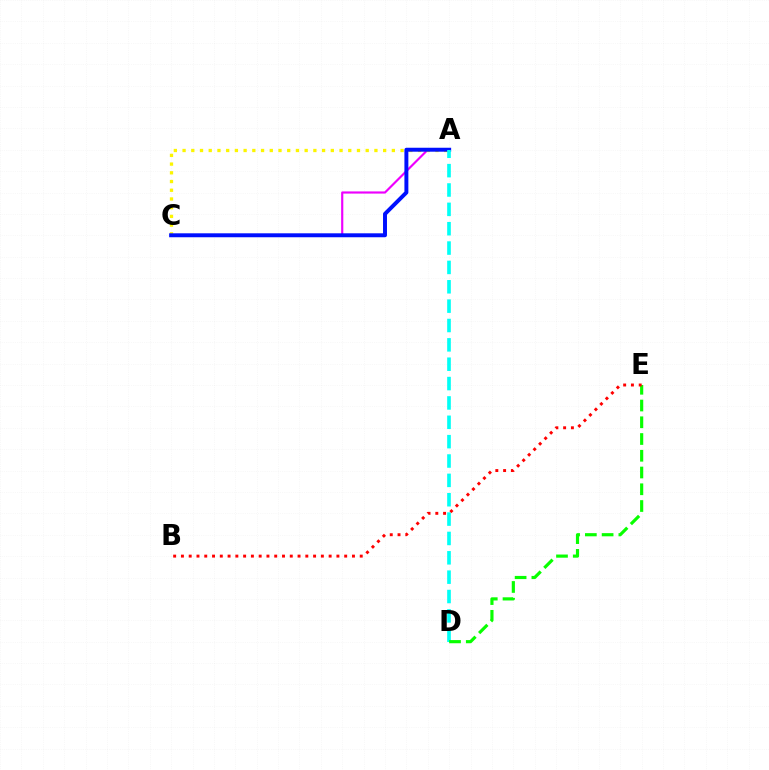{('A', 'C'): [{'color': '#ee00ff', 'line_style': 'solid', 'thickness': 1.56}, {'color': '#fcf500', 'line_style': 'dotted', 'thickness': 2.37}, {'color': '#0010ff', 'line_style': 'solid', 'thickness': 2.84}], ('A', 'D'): [{'color': '#00fff6', 'line_style': 'dashed', 'thickness': 2.63}], ('D', 'E'): [{'color': '#08ff00', 'line_style': 'dashed', 'thickness': 2.28}], ('B', 'E'): [{'color': '#ff0000', 'line_style': 'dotted', 'thickness': 2.11}]}